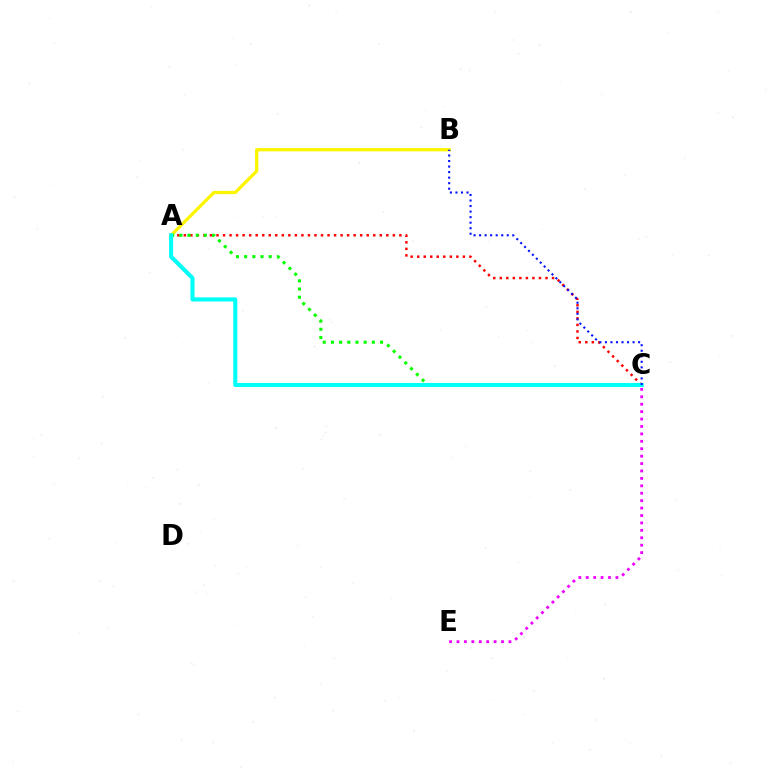{('A', 'C'): [{'color': '#ff0000', 'line_style': 'dotted', 'thickness': 1.77}, {'color': '#08ff00', 'line_style': 'dotted', 'thickness': 2.22}, {'color': '#00fff6', 'line_style': 'solid', 'thickness': 2.94}], ('C', 'E'): [{'color': '#ee00ff', 'line_style': 'dotted', 'thickness': 2.02}], ('A', 'B'): [{'color': '#fcf500', 'line_style': 'solid', 'thickness': 2.34}], ('B', 'C'): [{'color': '#0010ff', 'line_style': 'dotted', 'thickness': 1.5}]}